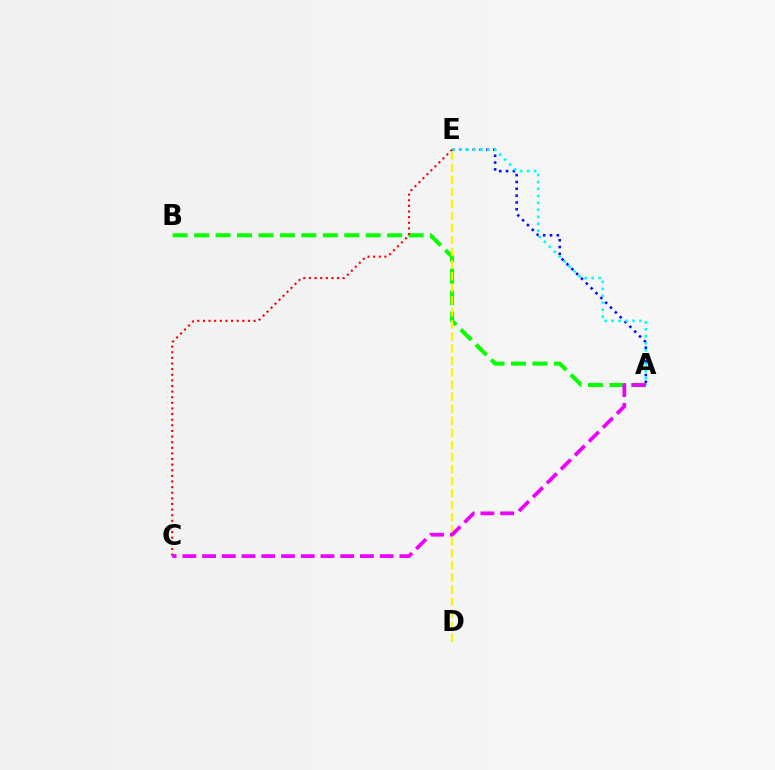{('A', 'E'): [{'color': '#0010ff', 'line_style': 'dotted', 'thickness': 1.85}, {'color': '#00fff6', 'line_style': 'dotted', 'thickness': 1.89}], ('A', 'B'): [{'color': '#08ff00', 'line_style': 'dashed', 'thickness': 2.91}], ('C', 'E'): [{'color': '#ff0000', 'line_style': 'dotted', 'thickness': 1.53}], ('D', 'E'): [{'color': '#fcf500', 'line_style': 'dashed', 'thickness': 1.64}], ('A', 'C'): [{'color': '#ee00ff', 'line_style': 'dashed', 'thickness': 2.68}]}